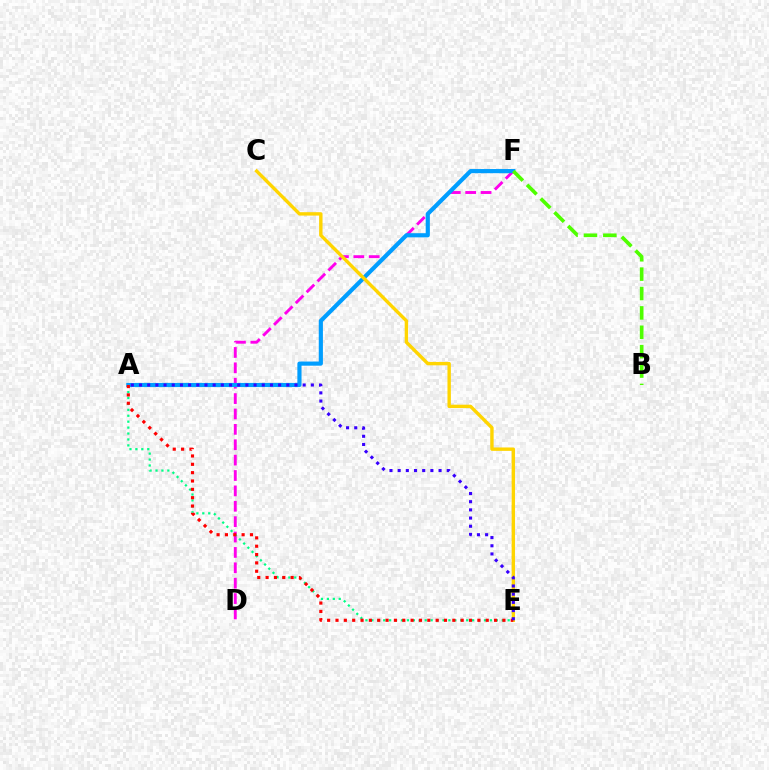{('D', 'F'): [{'color': '#ff00ed', 'line_style': 'dashed', 'thickness': 2.09}], ('A', 'F'): [{'color': '#009eff', 'line_style': 'solid', 'thickness': 2.99}], ('A', 'E'): [{'color': '#00ff86', 'line_style': 'dotted', 'thickness': 1.61}, {'color': '#ff0000', 'line_style': 'dotted', 'thickness': 2.27}, {'color': '#3700ff', 'line_style': 'dotted', 'thickness': 2.22}], ('B', 'F'): [{'color': '#4fff00', 'line_style': 'dashed', 'thickness': 2.63}], ('C', 'E'): [{'color': '#ffd500', 'line_style': 'solid', 'thickness': 2.45}]}